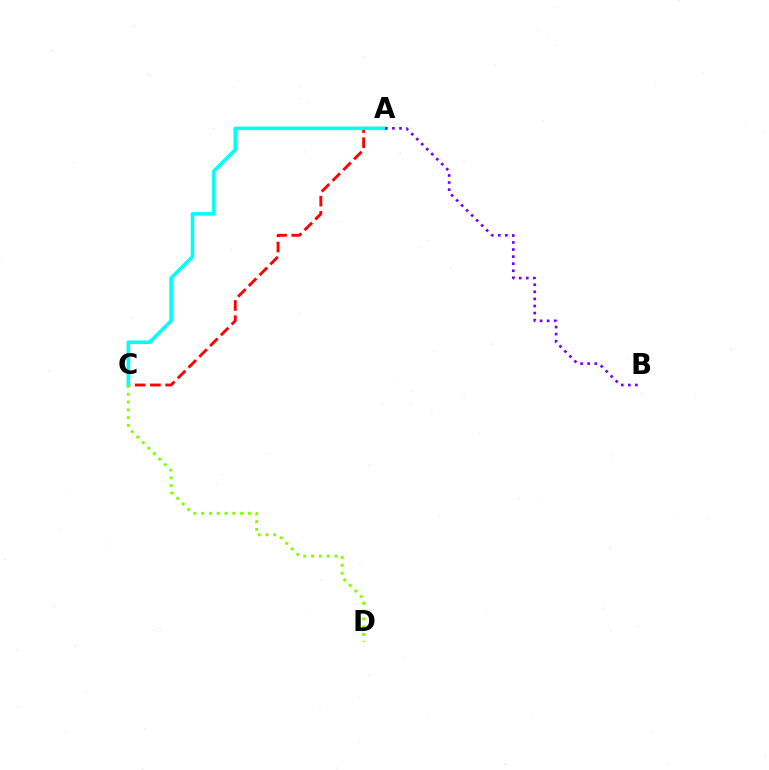{('A', 'C'): [{'color': '#ff0000', 'line_style': 'dashed', 'thickness': 2.07}, {'color': '#00fff6', 'line_style': 'solid', 'thickness': 2.58}], ('A', 'B'): [{'color': '#7200ff', 'line_style': 'dotted', 'thickness': 1.92}], ('C', 'D'): [{'color': '#84ff00', 'line_style': 'dotted', 'thickness': 2.12}]}